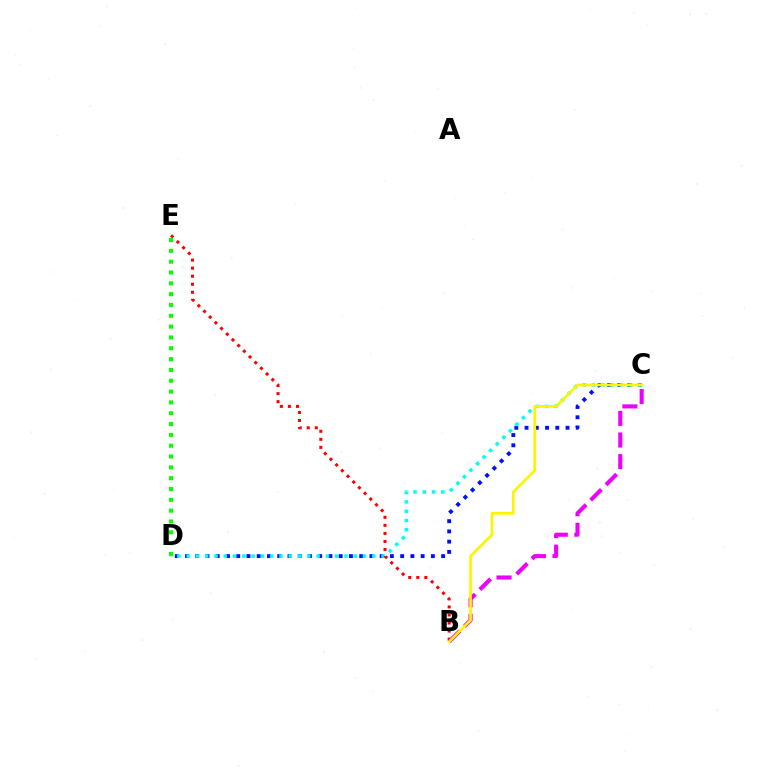{('C', 'D'): [{'color': '#0010ff', 'line_style': 'dotted', 'thickness': 2.78}, {'color': '#00fff6', 'line_style': 'dotted', 'thickness': 2.52}], ('B', 'E'): [{'color': '#ff0000', 'line_style': 'dotted', 'thickness': 2.19}], ('B', 'C'): [{'color': '#ee00ff', 'line_style': 'dashed', 'thickness': 2.94}, {'color': '#fcf500', 'line_style': 'solid', 'thickness': 1.94}], ('D', 'E'): [{'color': '#08ff00', 'line_style': 'dotted', 'thickness': 2.94}]}